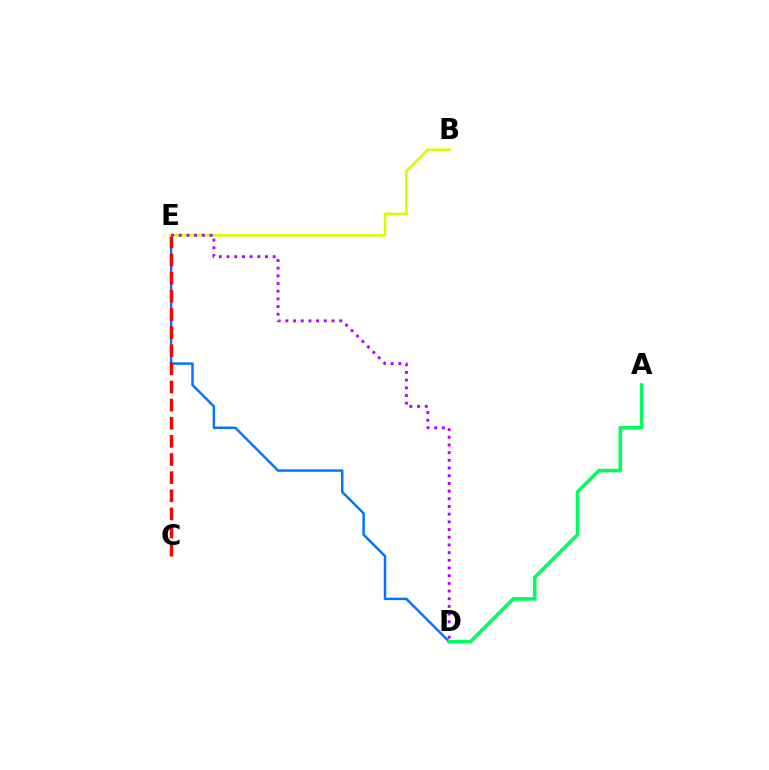{('D', 'E'): [{'color': '#0074ff', 'line_style': 'solid', 'thickness': 1.78}, {'color': '#b900ff', 'line_style': 'dotted', 'thickness': 2.09}], ('C', 'E'): [{'color': '#ff0000', 'line_style': 'dashed', 'thickness': 2.46}], ('A', 'D'): [{'color': '#00ff5c', 'line_style': 'solid', 'thickness': 2.57}], ('B', 'E'): [{'color': '#d1ff00', 'line_style': 'solid', 'thickness': 1.88}]}